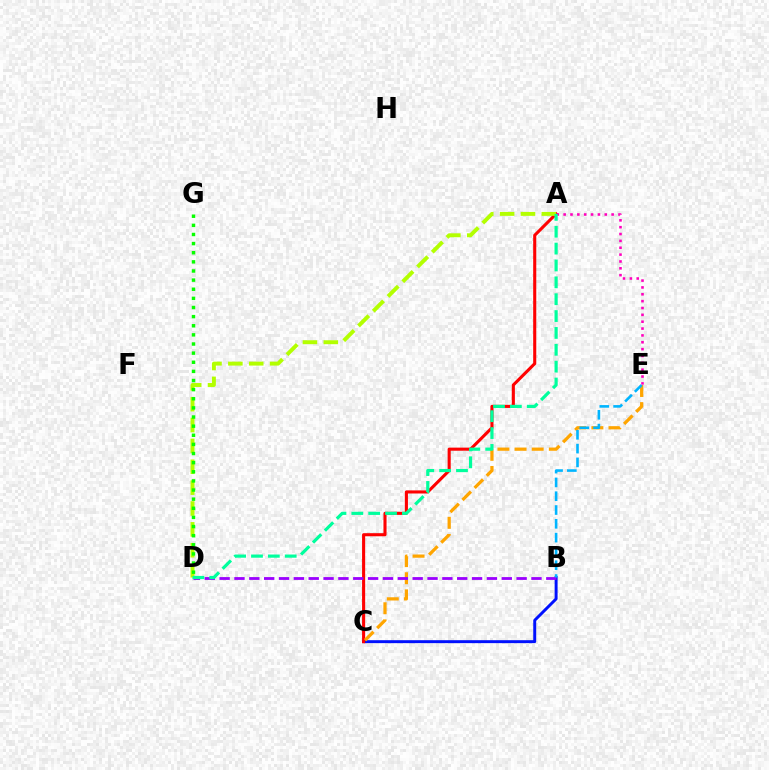{('B', 'C'): [{'color': '#0010ff', 'line_style': 'solid', 'thickness': 2.12}], ('A', 'C'): [{'color': '#ff0000', 'line_style': 'solid', 'thickness': 2.22}], ('C', 'E'): [{'color': '#ffa500', 'line_style': 'dashed', 'thickness': 2.33}], ('A', 'E'): [{'color': '#ff00bd', 'line_style': 'dotted', 'thickness': 1.86}], ('A', 'D'): [{'color': '#b3ff00', 'line_style': 'dashed', 'thickness': 2.83}, {'color': '#00ff9d', 'line_style': 'dashed', 'thickness': 2.29}], ('D', 'G'): [{'color': '#08ff00', 'line_style': 'dotted', 'thickness': 2.48}], ('B', 'D'): [{'color': '#9b00ff', 'line_style': 'dashed', 'thickness': 2.02}], ('B', 'E'): [{'color': '#00b5ff', 'line_style': 'dashed', 'thickness': 1.87}]}